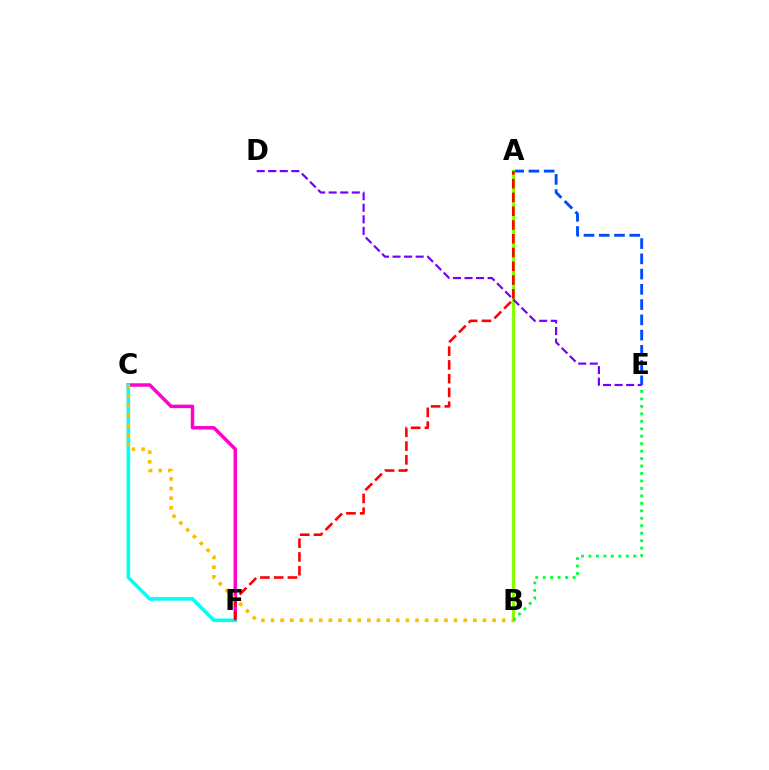{('A', 'E'): [{'color': '#004bff', 'line_style': 'dashed', 'thickness': 2.07}], ('A', 'B'): [{'color': '#84ff00', 'line_style': 'solid', 'thickness': 2.34}], ('C', 'F'): [{'color': '#ff00cf', 'line_style': 'solid', 'thickness': 2.5}, {'color': '#00fff6', 'line_style': 'solid', 'thickness': 2.58}], ('B', 'E'): [{'color': '#00ff39', 'line_style': 'dotted', 'thickness': 2.03}], ('D', 'E'): [{'color': '#7200ff', 'line_style': 'dashed', 'thickness': 1.57}], ('B', 'C'): [{'color': '#ffbd00', 'line_style': 'dotted', 'thickness': 2.62}], ('A', 'F'): [{'color': '#ff0000', 'line_style': 'dashed', 'thickness': 1.87}]}